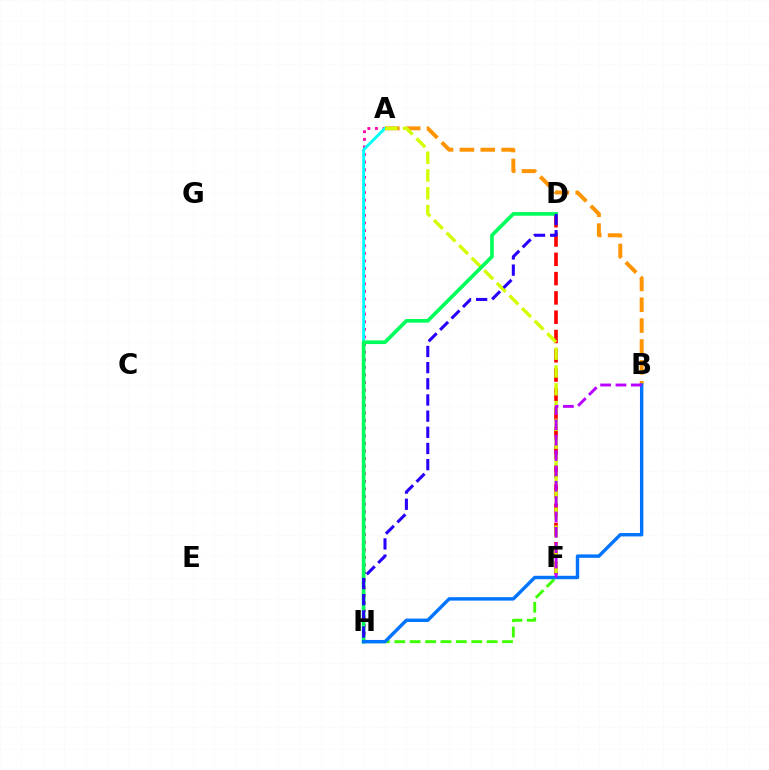{('D', 'F'): [{'color': '#ff0000', 'line_style': 'dashed', 'thickness': 2.62}], ('A', 'H'): [{'color': '#ff00ac', 'line_style': 'dotted', 'thickness': 2.07}, {'color': '#00fff6', 'line_style': 'solid', 'thickness': 2.1}], ('A', 'B'): [{'color': '#ff9400', 'line_style': 'dashed', 'thickness': 2.84}], ('A', 'F'): [{'color': '#d1ff00', 'line_style': 'dashed', 'thickness': 2.42}], ('D', 'H'): [{'color': '#00ff5c', 'line_style': 'solid', 'thickness': 2.65}, {'color': '#2500ff', 'line_style': 'dashed', 'thickness': 2.2}], ('F', 'H'): [{'color': '#3dff00', 'line_style': 'dashed', 'thickness': 2.09}], ('B', 'H'): [{'color': '#0074ff', 'line_style': 'solid', 'thickness': 2.46}], ('B', 'F'): [{'color': '#b900ff', 'line_style': 'dashed', 'thickness': 2.09}]}